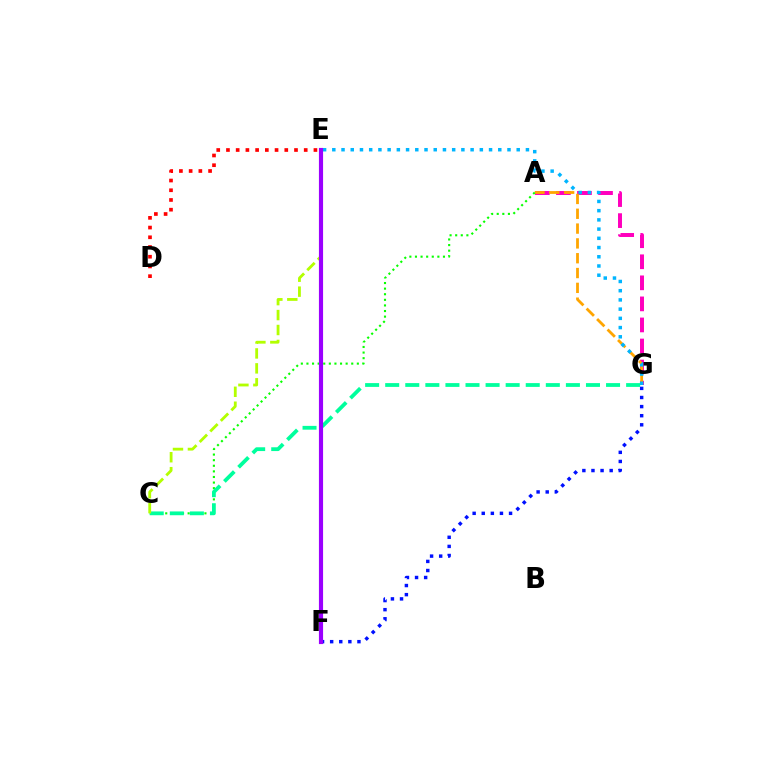{('A', 'G'): [{'color': '#ff00bd', 'line_style': 'dashed', 'thickness': 2.86}, {'color': '#ffa500', 'line_style': 'dashed', 'thickness': 2.01}], ('A', 'C'): [{'color': '#08ff00', 'line_style': 'dotted', 'thickness': 1.52}], ('D', 'E'): [{'color': '#ff0000', 'line_style': 'dotted', 'thickness': 2.64}], ('E', 'G'): [{'color': '#00b5ff', 'line_style': 'dotted', 'thickness': 2.51}], ('C', 'G'): [{'color': '#00ff9d', 'line_style': 'dashed', 'thickness': 2.73}], ('F', 'G'): [{'color': '#0010ff', 'line_style': 'dotted', 'thickness': 2.47}], ('C', 'E'): [{'color': '#b3ff00', 'line_style': 'dashed', 'thickness': 2.03}], ('E', 'F'): [{'color': '#9b00ff', 'line_style': 'solid', 'thickness': 2.99}]}